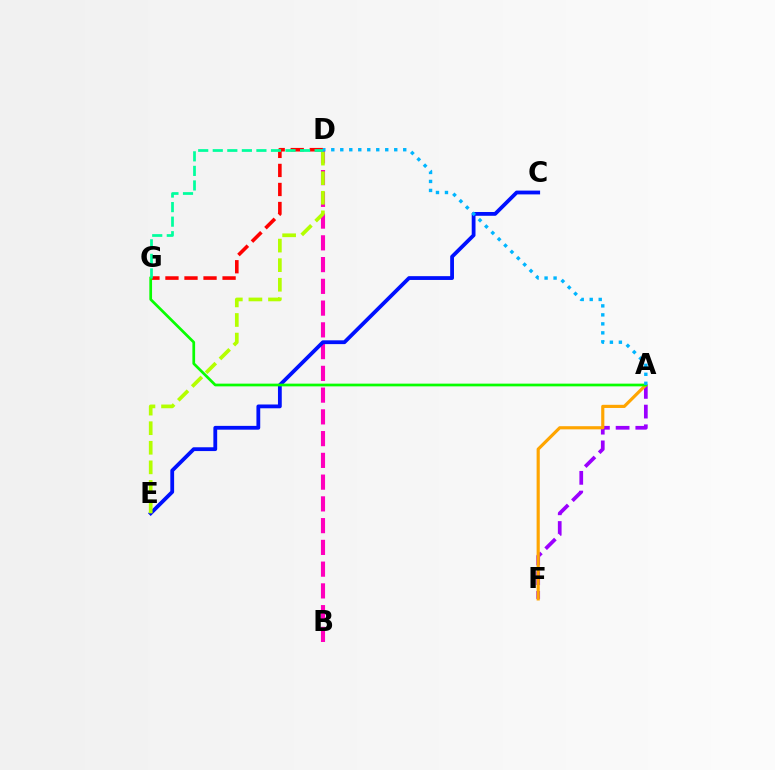{('D', 'G'): [{'color': '#ff0000', 'line_style': 'dashed', 'thickness': 2.59}, {'color': '#00ff9d', 'line_style': 'dashed', 'thickness': 1.98}], ('A', 'F'): [{'color': '#9b00ff', 'line_style': 'dashed', 'thickness': 2.68}, {'color': '#ffa500', 'line_style': 'solid', 'thickness': 2.27}], ('B', 'D'): [{'color': '#ff00bd', 'line_style': 'dashed', 'thickness': 2.96}], ('C', 'E'): [{'color': '#0010ff', 'line_style': 'solid', 'thickness': 2.73}], ('A', 'G'): [{'color': '#08ff00', 'line_style': 'solid', 'thickness': 1.96}], ('D', 'E'): [{'color': '#b3ff00', 'line_style': 'dashed', 'thickness': 2.66}], ('A', 'D'): [{'color': '#00b5ff', 'line_style': 'dotted', 'thickness': 2.44}]}